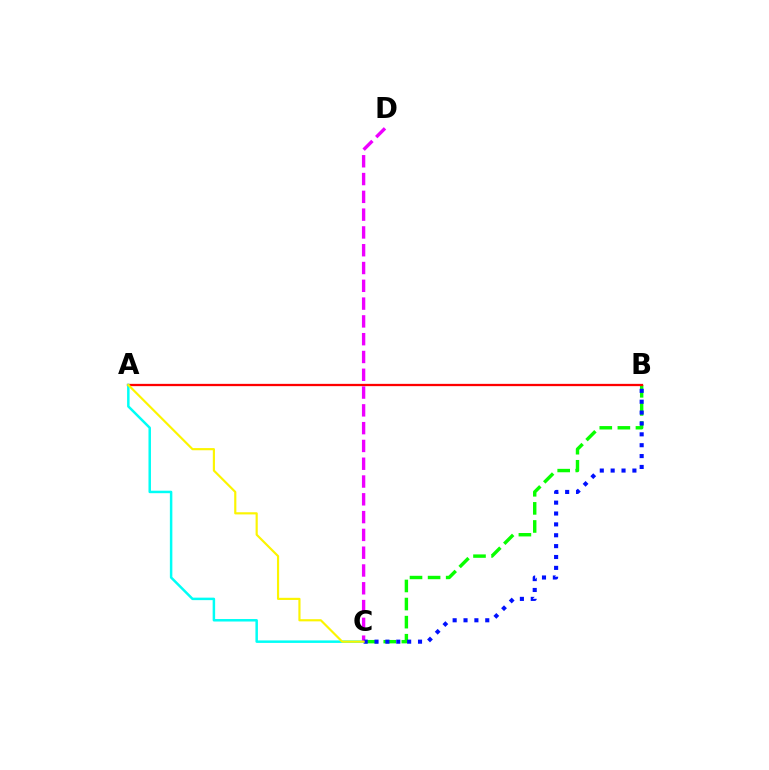{('B', 'C'): [{'color': '#08ff00', 'line_style': 'dashed', 'thickness': 2.46}, {'color': '#0010ff', 'line_style': 'dotted', 'thickness': 2.95}], ('A', 'B'): [{'color': '#ff0000', 'line_style': 'solid', 'thickness': 1.65}], ('A', 'C'): [{'color': '#00fff6', 'line_style': 'solid', 'thickness': 1.79}, {'color': '#fcf500', 'line_style': 'solid', 'thickness': 1.56}], ('C', 'D'): [{'color': '#ee00ff', 'line_style': 'dashed', 'thickness': 2.42}]}